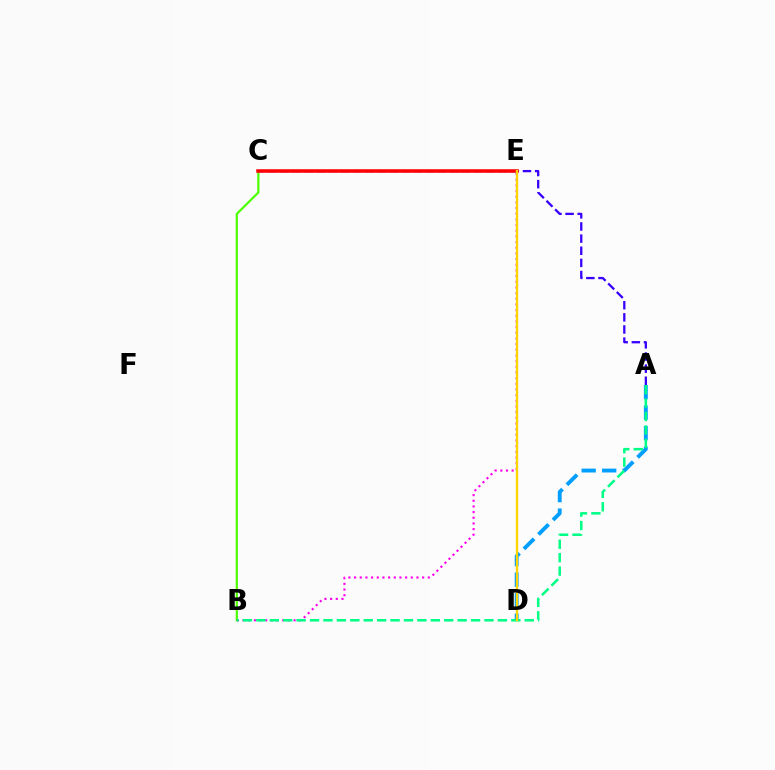{('A', 'C'): [{'color': '#3700ff', 'line_style': 'dashed', 'thickness': 1.65}], ('B', 'C'): [{'color': '#4fff00', 'line_style': 'solid', 'thickness': 1.61}], ('A', 'D'): [{'color': '#009eff', 'line_style': 'dashed', 'thickness': 2.78}], ('B', 'E'): [{'color': '#ff00ed', 'line_style': 'dotted', 'thickness': 1.54}], ('C', 'E'): [{'color': '#ff0000', 'line_style': 'solid', 'thickness': 2.54}], ('A', 'B'): [{'color': '#00ff86', 'line_style': 'dashed', 'thickness': 1.82}], ('D', 'E'): [{'color': '#ffd500', 'line_style': 'solid', 'thickness': 1.67}]}